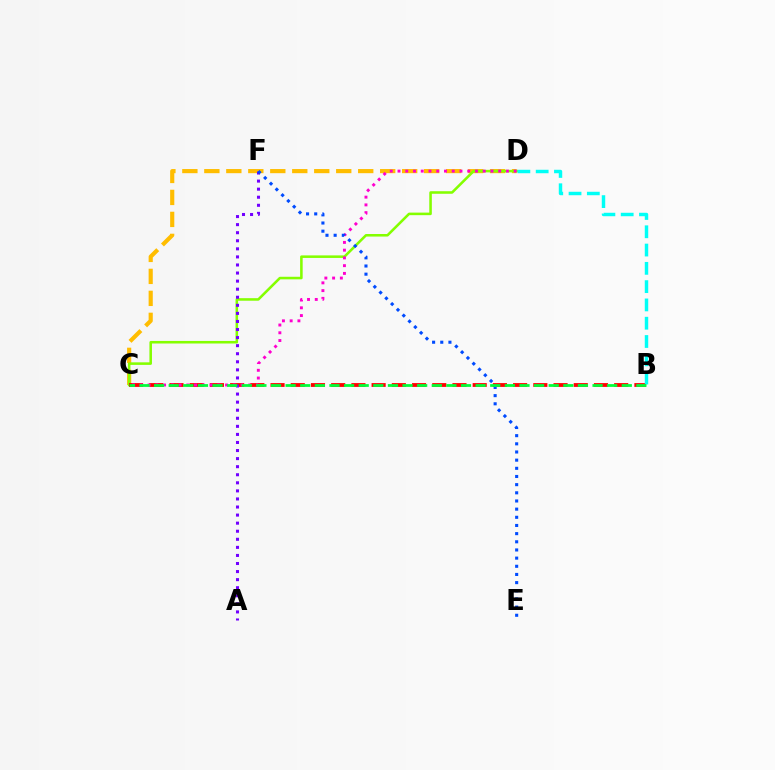{('C', 'D'): [{'color': '#ffbd00', 'line_style': 'dashed', 'thickness': 2.99}, {'color': '#84ff00', 'line_style': 'solid', 'thickness': 1.84}, {'color': '#ff00cf', 'line_style': 'dotted', 'thickness': 2.1}], ('B', 'C'): [{'color': '#ff0000', 'line_style': 'dashed', 'thickness': 2.75}, {'color': '#00ff39', 'line_style': 'dashed', 'thickness': 1.99}], ('A', 'F'): [{'color': '#7200ff', 'line_style': 'dotted', 'thickness': 2.19}], ('B', 'D'): [{'color': '#00fff6', 'line_style': 'dashed', 'thickness': 2.48}], ('E', 'F'): [{'color': '#004bff', 'line_style': 'dotted', 'thickness': 2.22}]}